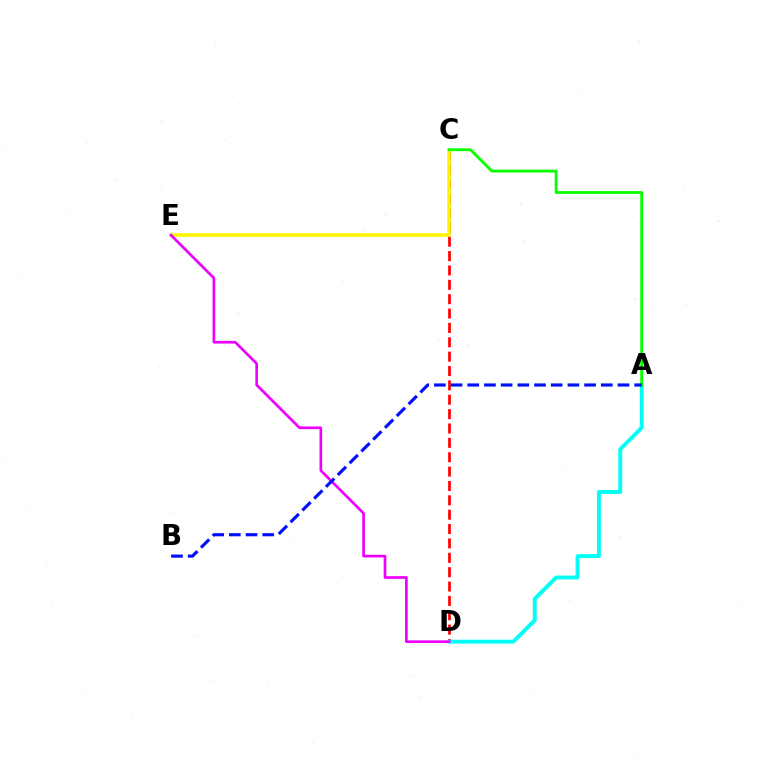{('C', 'D'): [{'color': '#ff0000', 'line_style': 'dashed', 'thickness': 1.95}], ('A', 'D'): [{'color': '#00fff6', 'line_style': 'solid', 'thickness': 2.8}], ('C', 'E'): [{'color': '#fcf500', 'line_style': 'solid', 'thickness': 2.53}], ('A', 'C'): [{'color': '#08ff00', 'line_style': 'solid', 'thickness': 2.04}], ('D', 'E'): [{'color': '#ee00ff', 'line_style': 'solid', 'thickness': 1.92}], ('A', 'B'): [{'color': '#0010ff', 'line_style': 'dashed', 'thickness': 2.27}]}